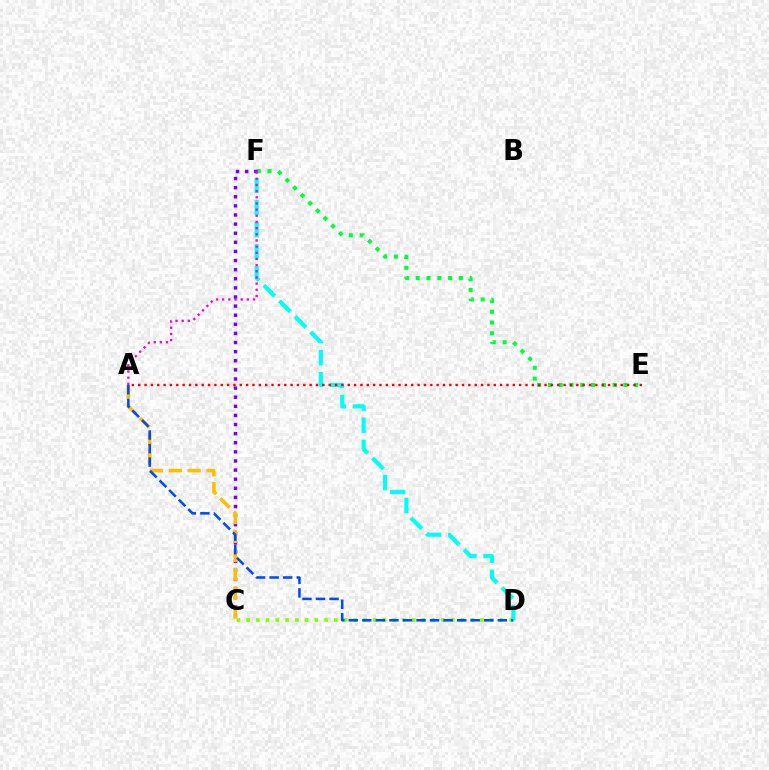{('E', 'F'): [{'color': '#00ff39', 'line_style': 'dotted', 'thickness': 2.93}], ('C', 'F'): [{'color': '#7200ff', 'line_style': 'dotted', 'thickness': 2.48}], ('C', 'D'): [{'color': '#84ff00', 'line_style': 'dotted', 'thickness': 2.65}], ('A', 'C'): [{'color': '#ffbd00', 'line_style': 'dashed', 'thickness': 2.57}], ('D', 'F'): [{'color': '#00fff6', 'line_style': 'dashed', 'thickness': 3.0}], ('A', 'E'): [{'color': '#ff0000', 'line_style': 'dotted', 'thickness': 1.73}], ('A', 'F'): [{'color': '#ff00cf', 'line_style': 'dotted', 'thickness': 1.68}], ('A', 'D'): [{'color': '#004bff', 'line_style': 'dashed', 'thickness': 1.84}]}